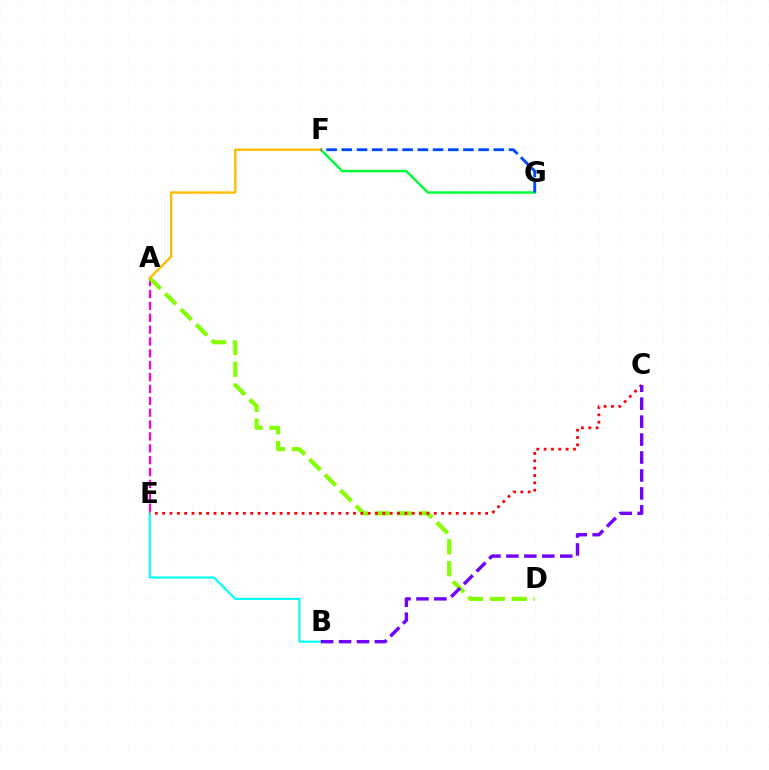{('A', 'E'): [{'color': '#ff00cf', 'line_style': 'dashed', 'thickness': 1.61}], ('B', 'E'): [{'color': '#00fff6', 'line_style': 'solid', 'thickness': 1.5}], ('A', 'D'): [{'color': '#84ff00', 'line_style': 'dashed', 'thickness': 2.98}], ('C', 'E'): [{'color': '#ff0000', 'line_style': 'dotted', 'thickness': 1.99}], ('F', 'G'): [{'color': '#00ff39', 'line_style': 'solid', 'thickness': 1.77}, {'color': '#004bff', 'line_style': 'dashed', 'thickness': 2.07}], ('A', 'F'): [{'color': '#ffbd00', 'line_style': 'solid', 'thickness': 1.71}], ('B', 'C'): [{'color': '#7200ff', 'line_style': 'dashed', 'thickness': 2.44}]}